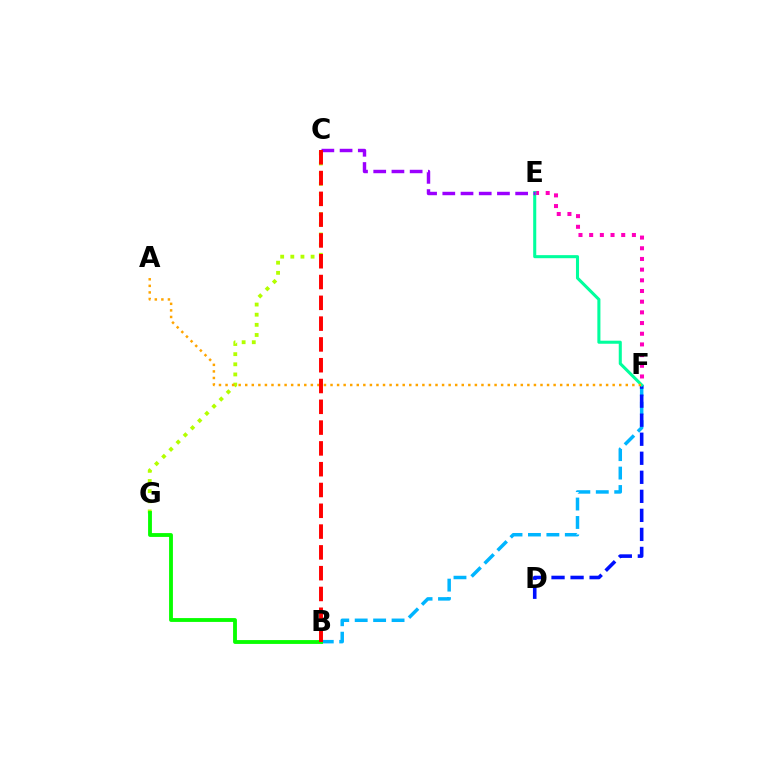{('E', 'F'): [{'color': '#ff00bd', 'line_style': 'dotted', 'thickness': 2.9}, {'color': '#00ff9d', 'line_style': 'solid', 'thickness': 2.21}], ('B', 'F'): [{'color': '#00b5ff', 'line_style': 'dashed', 'thickness': 2.5}], ('D', 'F'): [{'color': '#0010ff', 'line_style': 'dashed', 'thickness': 2.59}], ('C', 'G'): [{'color': '#b3ff00', 'line_style': 'dotted', 'thickness': 2.76}], ('B', 'G'): [{'color': '#08ff00', 'line_style': 'solid', 'thickness': 2.77}], ('C', 'E'): [{'color': '#9b00ff', 'line_style': 'dashed', 'thickness': 2.47}], ('A', 'F'): [{'color': '#ffa500', 'line_style': 'dotted', 'thickness': 1.78}], ('B', 'C'): [{'color': '#ff0000', 'line_style': 'dashed', 'thickness': 2.83}]}